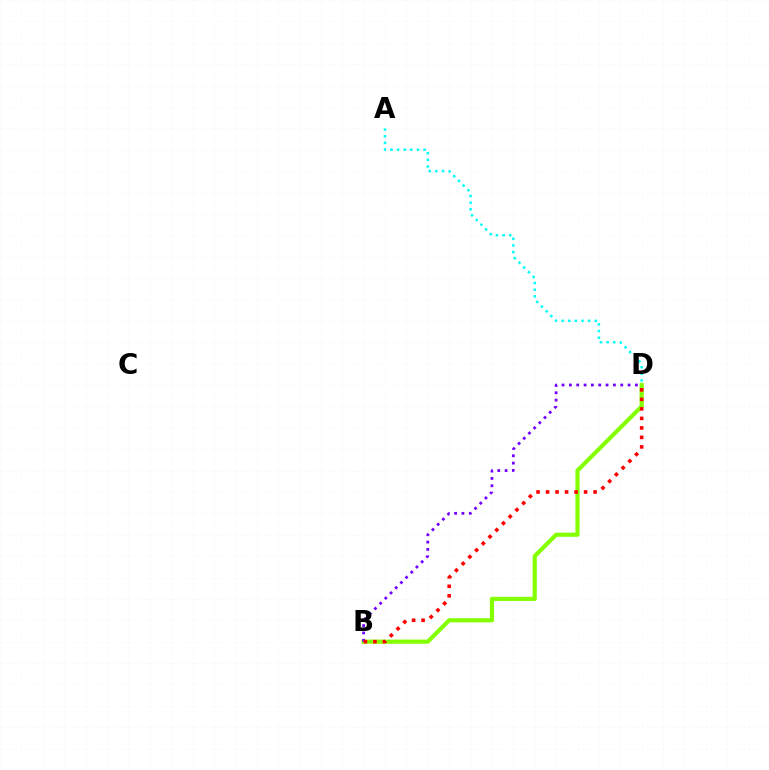{('B', 'D'): [{'color': '#84ff00', 'line_style': 'solid', 'thickness': 3.0}, {'color': '#7200ff', 'line_style': 'dotted', 'thickness': 1.99}, {'color': '#ff0000', 'line_style': 'dotted', 'thickness': 2.58}], ('A', 'D'): [{'color': '#00fff6', 'line_style': 'dotted', 'thickness': 1.8}]}